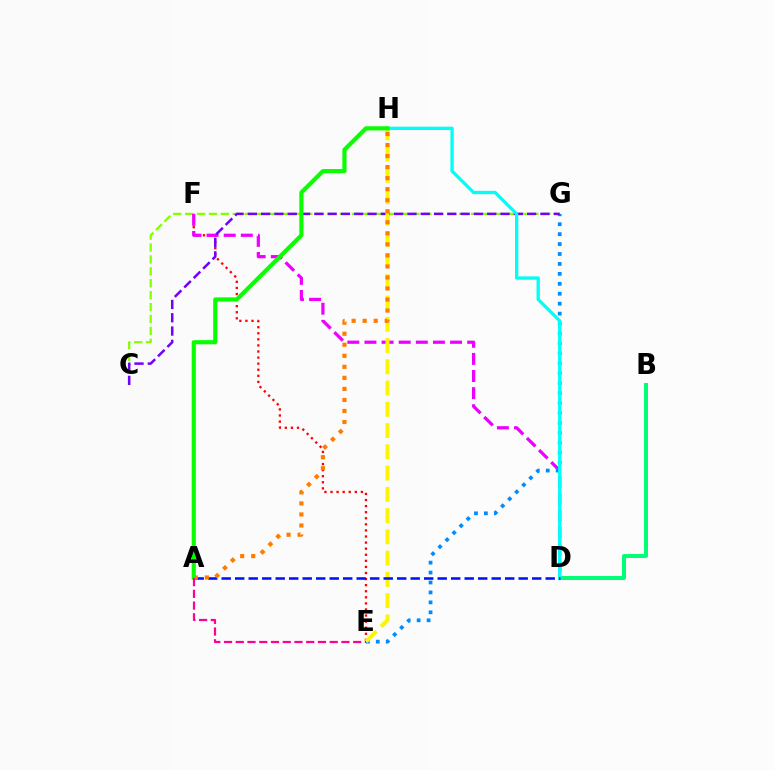{('C', 'G'): [{'color': '#84ff00', 'line_style': 'dashed', 'thickness': 1.62}, {'color': '#7200ff', 'line_style': 'dashed', 'thickness': 1.81}], ('B', 'D'): [{'color': '#00ff74', 'line_style': 'solid', 'thickness': 2.85}], ('E', 'F'): [{'color': '#ff0000', 'line_style': 'dotted', 'thickness': 1.65}], ('D', 'F'): [{'color': '#ee00ff', 'line_style': 'dashed', 'thickness': 2.33}], ('E', 'G'): [{'color': '#008cff', 'line_style': 'dotted', 'thickness': 2.7}], ('E', 'H'): [{'color': '#fcf500', 'line_style': 'dashed', 'thickness': 2.89}], ('D', 'H'): [{'color': '#00fff6', 'line_style': 'solid', 'thickness': 2.39}], ('A', 'D'): [{'color': '#0010ff', 'line_style': 'dashed', 'thickness': 1.83}], ('A', 'H'): [{'color': '#ff7c00', 'line_style': 'dotted', 'thickness': 3.0}, {'color': '#08ff00', 'line_style': 'solid', 'thickness': 2.99}], ('A', 'E'): [{'color': '#ff0094', 'line_style': 'dashed', 'thickness': 1.6}]}